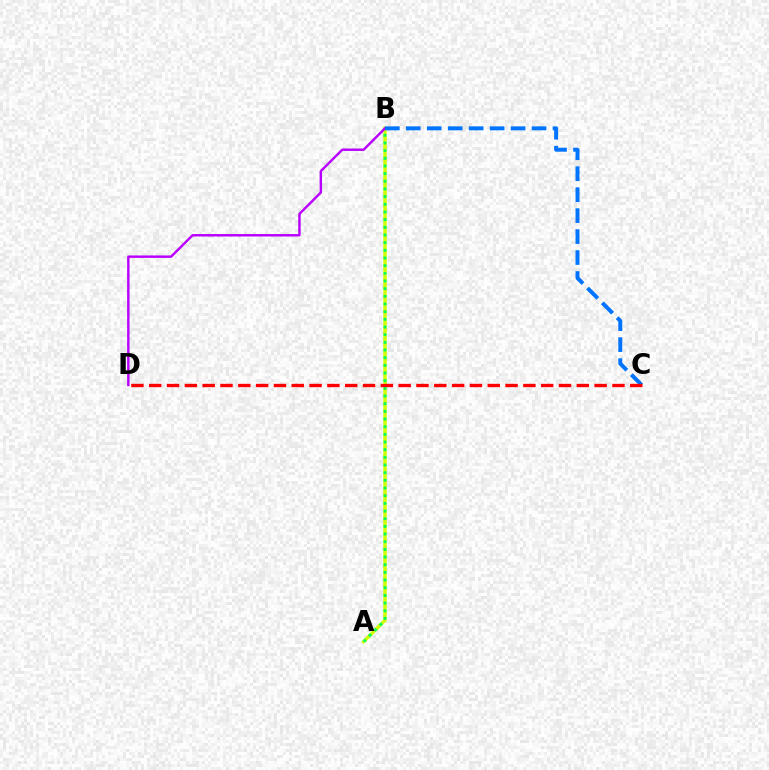{('A', 'B'): [{'color': '#d1ff00', 'line_style': 'solid', 'thickness': 2.46}, {'color': '#00ff5c', 'line_style': 'dotted', 'thickness': 2.08}], ('B', 'D'): [{'color': '#b900ff', 'line_style': 'solid', 'thickness': 1.76}], ('B', 'C'): [{'color': '#0074ff', 'line_style': 'dashed', 'thickness': 2.85}], ('C', 'D'): [{'color': '#ff0000', 'line_style': 'dashed', 'thickness': 2.42}]}